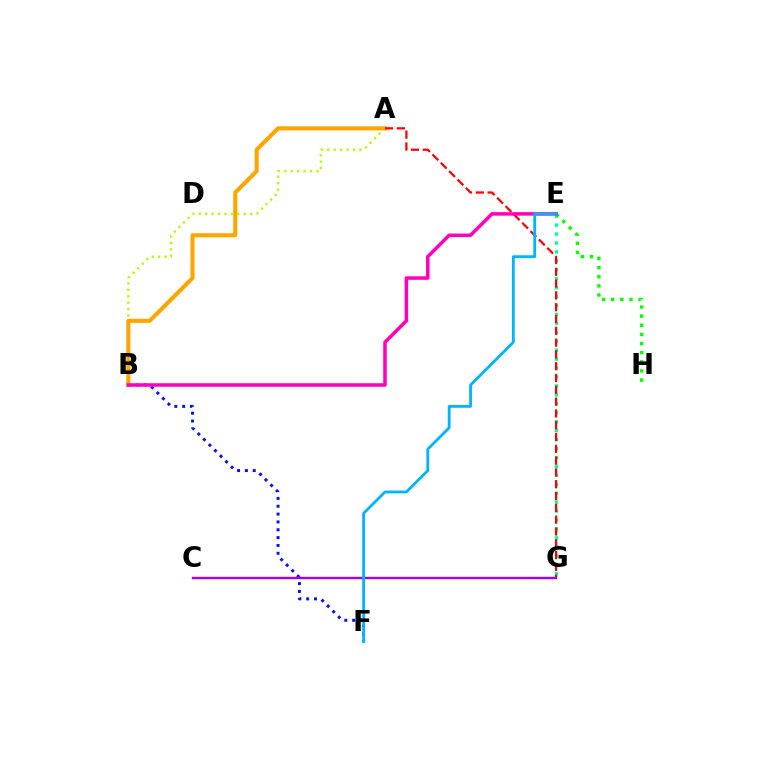{('E', 'G'): [{'color': '#00ff9d', 'line_style': 'dotted', 'thickness': 2.43}], ('B', 'F'): [{'color': '#0010ff', 'line_style': 'dotted', 'thickness': 2.13}], ('E', 'H'): [{'color': '#08ff00', 'line_style': 'dotted', 'thickness': 2.48}], ('A', 'B'): [{'color': '#b3ff00', 'line_style': 'dotted', 'thickness': 1.75}, {'color': '#ffa500', 'line_style': 'solid', 'thickness': 2.94}], ('A', 'G'): [{'color': '#ff0000', 'line_style': 'dashed', 'thickness': 1.6}], ('B', 'E'): [{'color': '#ff00bd', 'line_style': 'solid', 'thickness': 2.53}], ('C', 'G'): [{'color': '#9b00ff', 'line_style': 'solid', 'thickness': 1.72}], ('E', 'F'): [{'color': '#00b5ff', 'line_style': 'solid', 'thickness': 2.02}]}